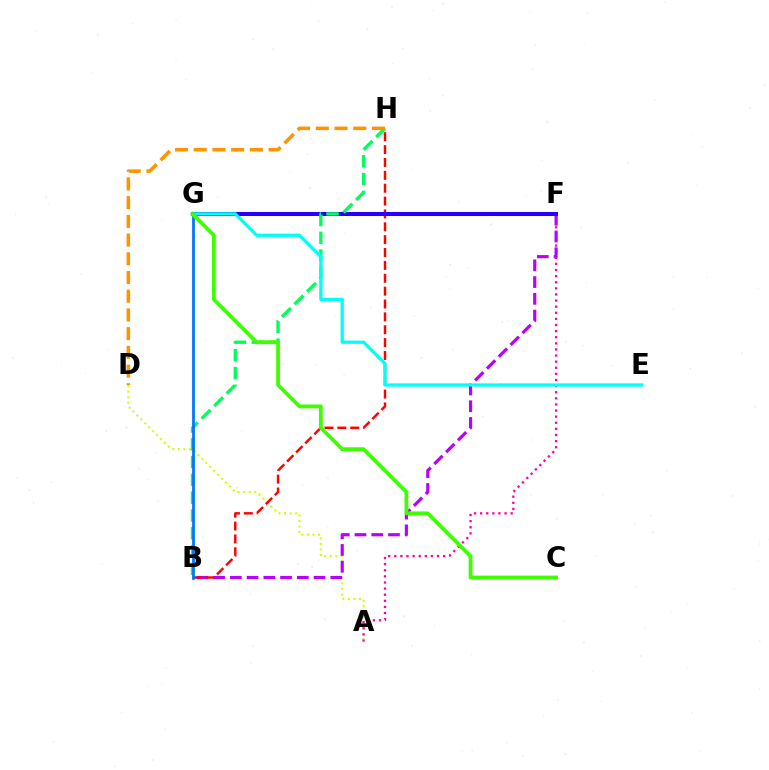{('A', 'D'): [{'color': '#d1ff00', 'line_style': 'dotted', 'thickness': 1.5}], ('A', 'F'): [{'color': '#ff00ac', 'line_style': 'dotted', 'thickness': 1.66}], ('B', 'F'): [{'color': '#b900ff', 'line_style': 'dashed', 'thickness': 2.28}], ('B', 'H'): [{'color': '#ff0000', 'line_style': 'dashed', 'thickness': 1.75}, {'color': '#00ff5c', 'line_style': 'dashed', 'thickness': 2.42}], ('F', 'G'): [{'color': '#2500ff', 'line_style': 'solid', 'thickness': 2.91}], ('E', 'G'): [{'color': '#00fff6', 'line_style': 'solid', 'thickness': 2.35}], ('D', 'H'): [{'color': '#ff9400', 'line_style': 'dashed', 'thickness': 2.54}], ('B', 'G'): [{'color': '#0074ff', 'line_style': 'solid', 'thickness': 1.98}], ('C', 'G'): [{'color': '#3dff00', 'line_style': 'solid', 'thickness': 2.72}]}